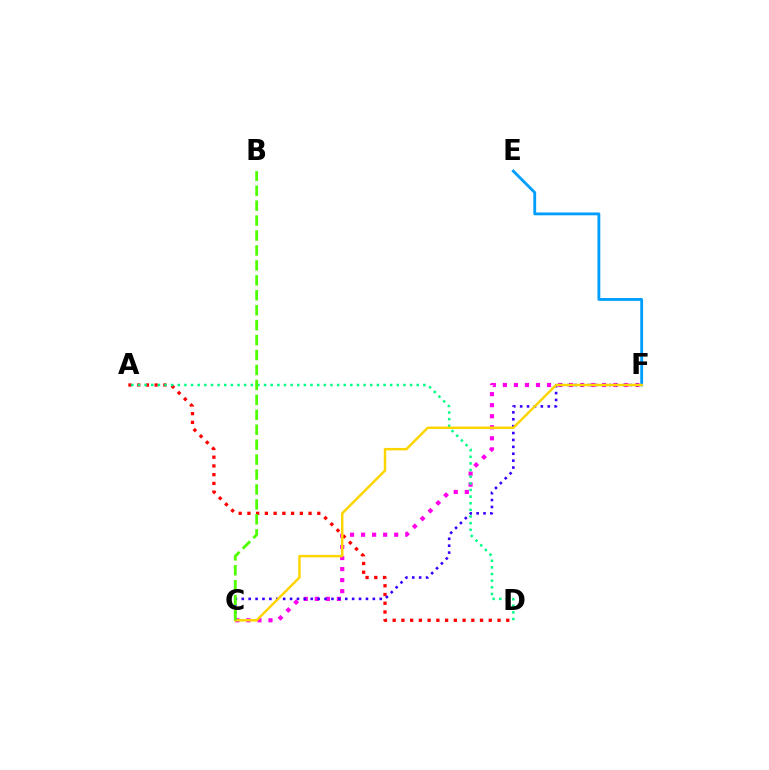{('C', 'F'): [{'color': '#ff00ed', 'line_style': 'dotted', 'thickness': 3.0}, {'color': '#3700ff', 'line_style': 'dotted', 'thickness': 1.87}, {'color': '#ffd500', 'line_style': 'solid', 'thickness': 1.77}], ('A', 'D'): [{'color': '#ff0000', 'line_style': 'dotted', 'thickness': 2.37}, {'color': '#00ff86', 'line_style': 'dotted', 'thickness': 1.8}], ('E', 'F'): [{'color': '#009eff', 'line_style': 'solid', 'thickness': 2.04}], ('B', 'C'): [{'color': '#4fff00', 'line_style': 'dashed', 'thickness': 2.03}]}